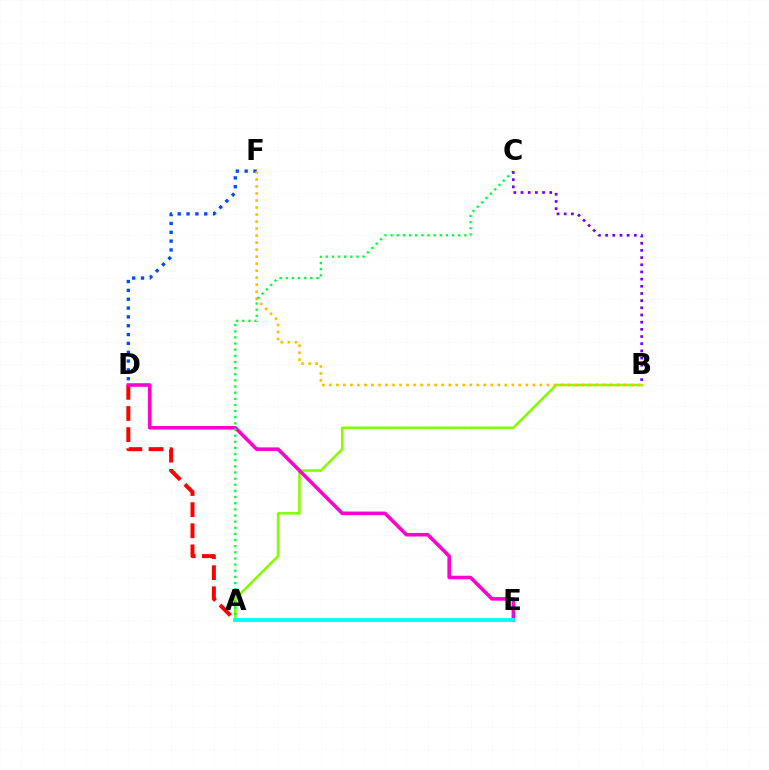{('A', 'B'): [{'color': '#84ff00', 'line_style': 'solid', 'thickness': 1.86}], ('A', 'D'): [{'color': '#ff0000', 'line_style': 'dashed', 'thickness': 2.87}], ('D', 'F'): [{'color': '#004bff', 'line_style': 'dotted', 'thickness': 2.4}], ('B', 'F'): [{'color': '#ffbd00', 'line_style': 'dotted', 'thickness': 1.91}], ('D', 'E'): [{'color': '#ff00cf', 'line_style': 'solid', 'thickness': 2.56}], ('A', 'C'): [{'color': '#00ff39', 'line_style': 'dotted', 'thickness': 1.67}], ('A', 'E'): [{'color': '#00fff6', 'line_style': 'solid', 'thickness': 2.77}], ('B', 'C'): [{'color': '#7200ff', 'line_style': 'dotted', 'thickness': 1.95}]}